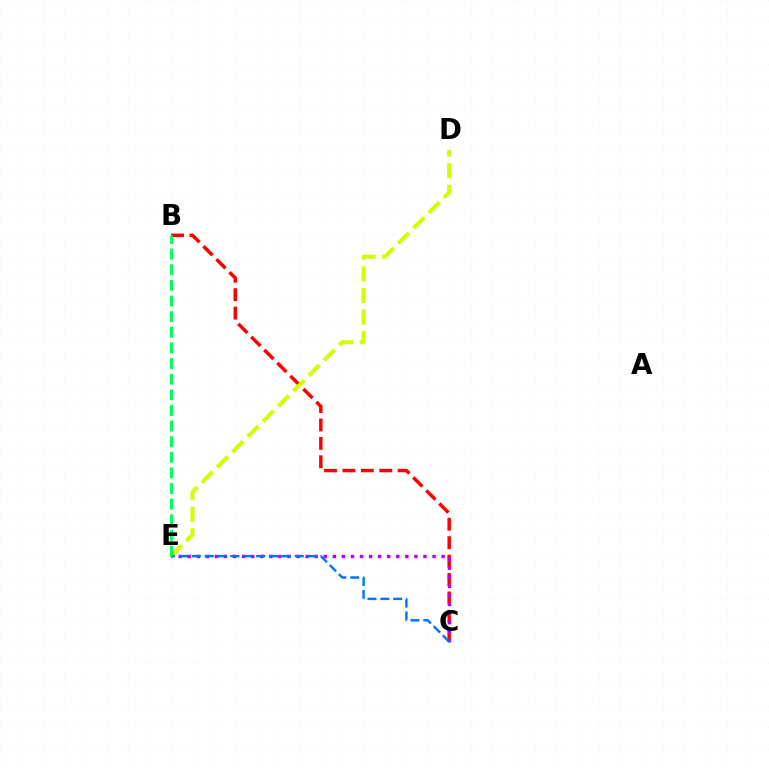{('B', 'C'): [{'color': '#ff0000', 'line_style': 'dashed', 'thickness': 2.5}], ('D', 'E'): [{'color': '#d1ff00', 'line_style': 'dashed', 'thickness': 2.93}], ('C', 'E'): [{'color': '#b900ff', 'line_style': 'dotted', 'thickness': 2.46}, {'color': '#0074ff', 'line_style': 'dashed', 'thickness': 1.75}], ('B', 'E'): [{'color': '#00ff5c', 'line_style': 'dashed', 'thickness': 2.12}]}